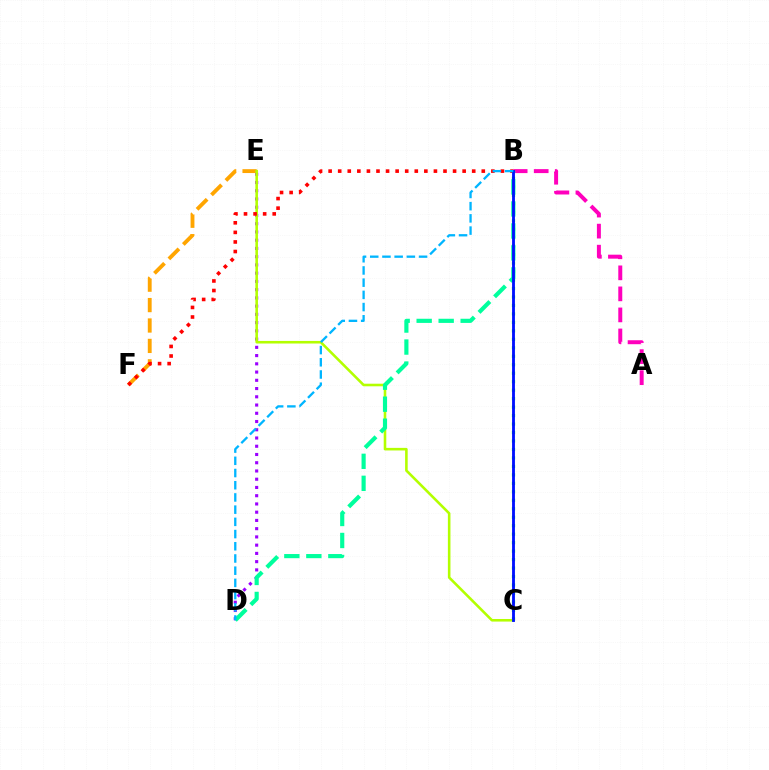{('D', 'E'): [{'color': '#9b00ff', 'line_style': 'dotted', 'thickness': 2.24}], ('E', 'F'): [{'color': '#ffa500', 'line_style': 'dashed', 'thickness': 2.77}], ('A', 'B'): [{'color': '#ff00bd', 'line_style': 'dashed', 'thickness': 2.86}], ('B', 'C'): [{'color': '#08ff00', 'line_style': 'dotted', 'thickness': 2.3}, {'color': '#0010ff', 'line_style': 'solid', 'thickness': 2.05}], ('C', 'E'): [{'color': '#b3ff00', 'line_style': 'solid', 'thickness': 1.86}], ('B', 'D'): [{'color': '#00ff9d', 'line_style': 'dashed', 'thickness': 2.99}, {'color': '#00b5ff', 'line_style': 'dashed', 'thickness': 1.66}], ('B', 'F'): [{'color': '#ff0000', 'line_style': 'dotted', 'thickness': 2.6}]}